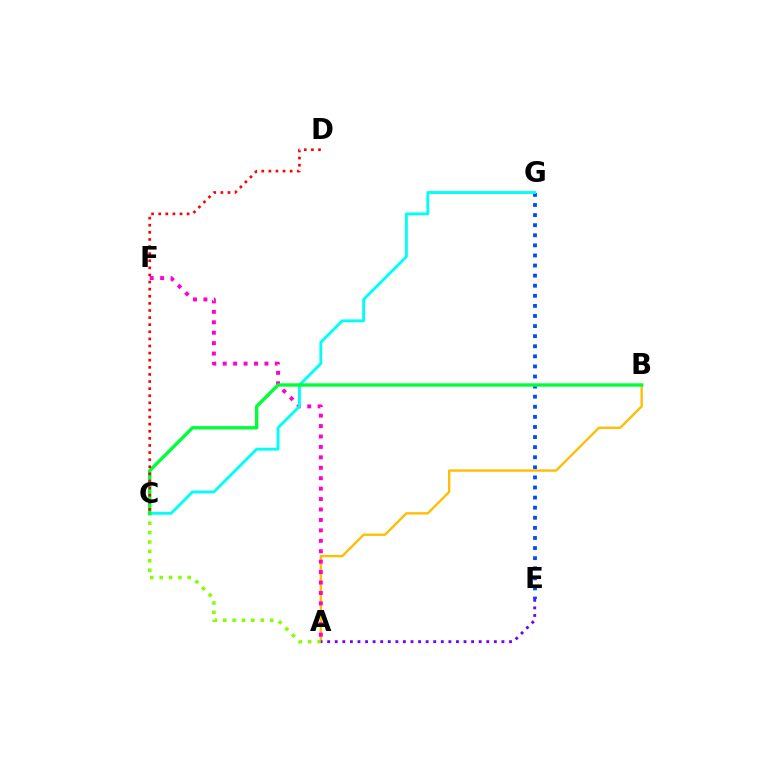{('E', 'G'): [{'color': '#004bff', 'line_style': 'dotted', 'thickness': 2.74}], ('A', 'C'): [{'color': '#84ff00', 'line_style': 'dotted', 'thickness': 2.55}], ('A', 'B'): [{'color': '#ffbd00', 'line_style': 'solid', 'thickness': 1.69}], ('A', 'F'): [{'color': '#ff00cf', 'line_style': 'dotted', 'thickness': 2.83}], ('C', 'G'): [{'color': '#00fff6', 'line_style': 'solid', 'thickness': 2.07}], ('B', 'C'): [{'color': '#00ff39', 'line_style': 'solid', 'thickness': 2.43}], ('A', 'E'): [{'color': '#7200ff', 'line_style': 'dotted', 'thickness': 2.06}], ('C', 'D'): [{'color': '#ff0000', 'line_style': 'dotted', 'thickness': 1.93}]}